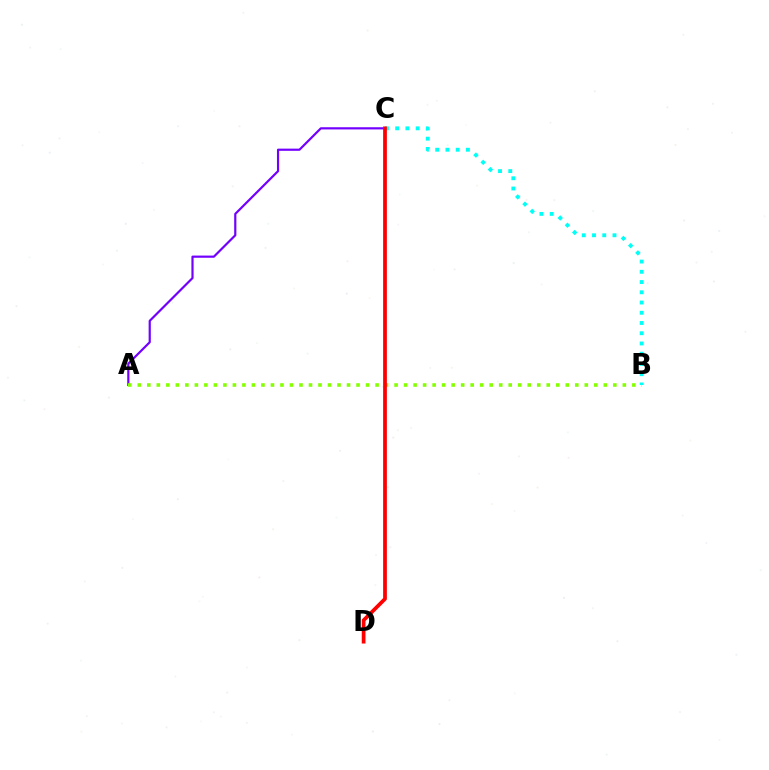{('A', 'C'): [{'color': '#7200ff', 'line_style': 'solid', 'thickness': 1.58}], ('A', 'B'): [{'color': '#84ff00', 'line_style': 'dotted', 'thickness': 2.58}], ('B', 'C'): [{'color': '#00fff6', 'line_style': 'dotted', 'thickness': 2.78}], ('C', 'D'): [{'color': '#ff0000', 'line_style': 'solid', 'thickness': 2.69}]}